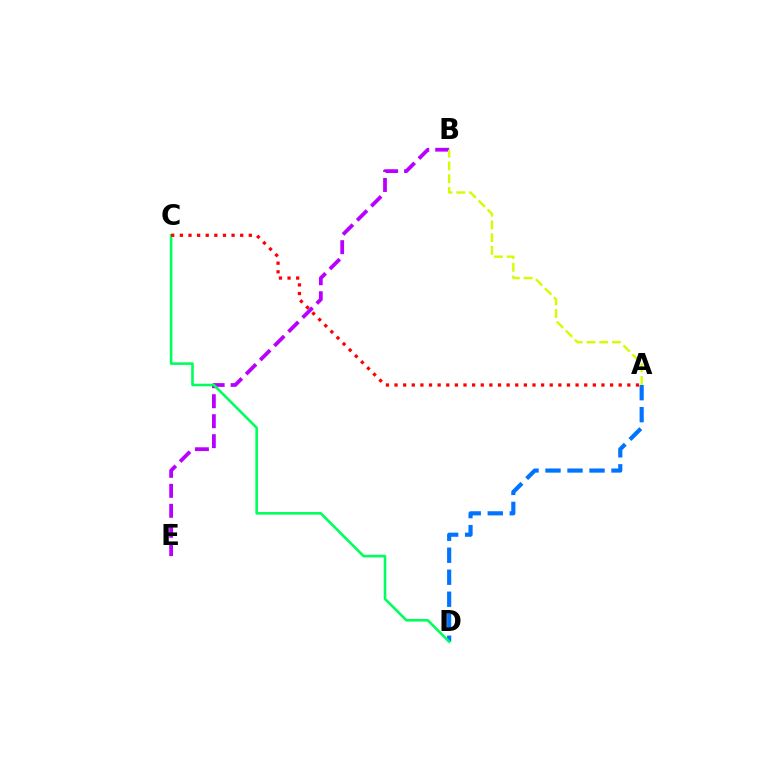{('B', 'E'): [{'color': '#b900ff', 'line_style': 'dashed', 'thickness': 2.71}], ('A', 'B'): [{'color': '#d1ff00', 'line_style': 'dashed', 'thickness': 1.73}], ('A', 'D'): [{'color': '#0074ff', 'line_style': 'dashed', 'thickness': 2.99}], ('C', 'D'): [{'color': '#00ff5c', 'line_style': 'solid', 'thickness': 1.87}], ('A', 'C'): [{'color': '#ff0000', 'line_style': 'dotted', 'thickness': 2.34}]}